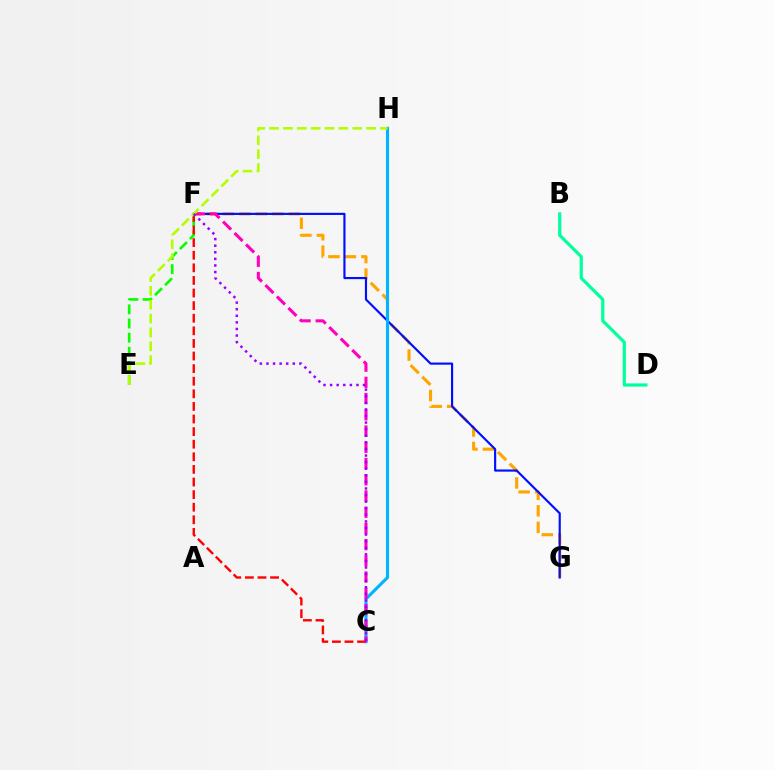{('F', 'G'): [{'color': '#ffa500', 'line_style': 'dashed', 'thickness': 2.24}, {'color': '#0010ff', 'line_style': 'solid', 'thickness': 1.56}], ('E', 'F'): [{'color': '#08ff00', 'line_style': 'dashed', 'thickness': 1.92}], ('C', 'H'): [{'color': '#00b5ff', 'line_style': 'solid', 'thickness': 2.24}], ('B', 'D'): [{'color': '#00ff9d', 'line_style': 'solid', 'thickness': 2.3}], ('C', 'F'): [{'color': '#ff0000', 'line_style': 'dashed', 'thickness': 1.71}, {'color': '#ff00bd', 'line_style': 'dashed', 'thickness': 2.2}, {'color': '#9b00ff', 'line_style': 'dotted', 'thickness': 1.79}], ('E', 'H'): [{'color': '#b3ff00', 'line_style': 'dashed', 'thickness': 1.88}]}